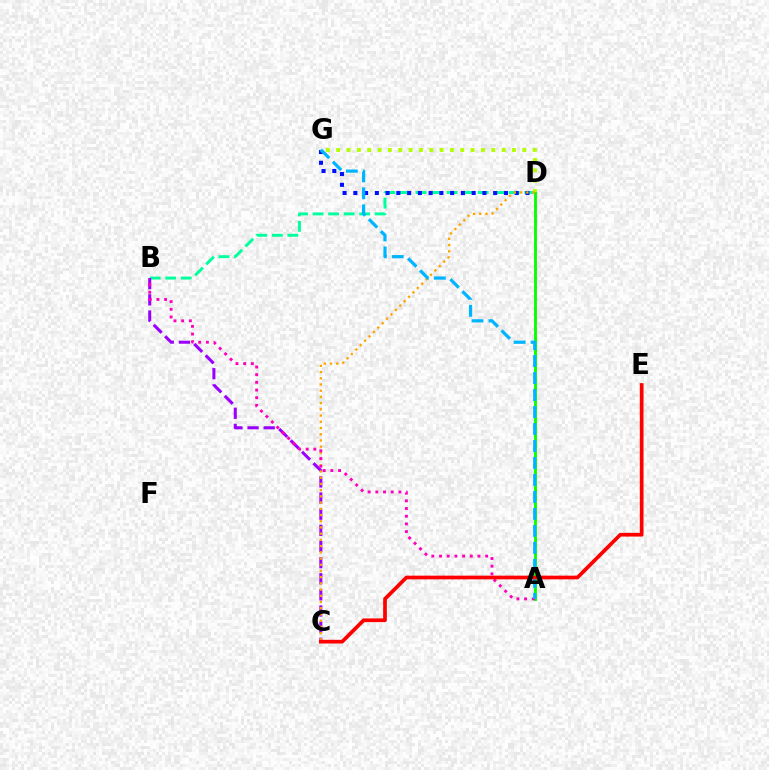{('B', 'D'): [{'color': '#00ff9d', 'line_style': 'dashed', 'thickness': 2.11}], ('D', 'G'): [{'color': '#0010ff', 'line_style': 'dotted', 'thickness': 2.92}, {'color': '#b3ff00', 'line_style': 'dotted', 'thickness': 2.81}], ('A', 'D'): [{'color': '#08ff00', 'line_style': 'solid', 'thickness': 2.07}], ('B', 'C'): [{'color': '#9b00ff', 'line_style': 'dashed', 'thickness': 2.19}], ('C', 'D'): [{'color': '#ffa500', 'line_style': 'dotted', 'thickness': 1.69}], ('A', 'B'): [{'color': '#ff00bd', 'line_style': 'dotted', 'thickness': 2.09}], ('A', 'G'): [{'color': '#00b5ff', 'line_style': 'dashed', 'thickness': 2.31}], ('C', 'E'): [{'color': '#ff0000', 'line_style': 'solid', 'thickness': 2.66}]}